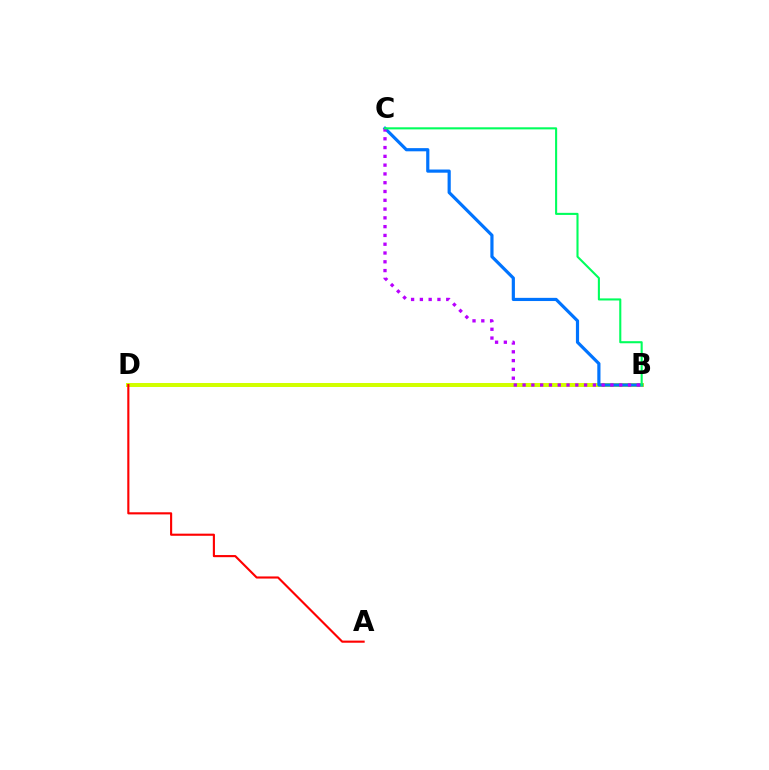{('B', 'D'): [{'color': '#d1ff00', 'line_style': 'solid', 'thickness': 2.88}], ('B', 'C'): [{'color': '#0074ff', 'line_style': 'solid', 'thickness': 2.29}, {'color': '#b900ff', 'line_style': 'dotted', 'thickness': 2.39}, {'color': '#00ff5c', 'line_style': 'solid', 'thickness': 1.5}], ('A', 'D'): [{'color': '#ff0000', 'line_style': 'solid', 'thickness': 1.53}]}